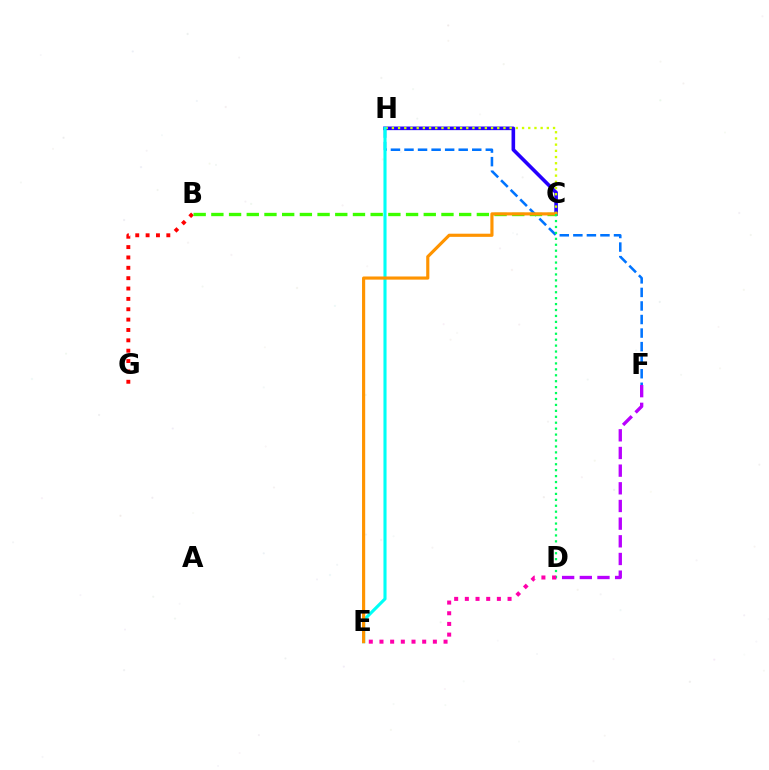{('B', 'G'): [{'color': '#ff0000', 'line_style': 'dotted', 'thickness': 2.81}], ('C', 'H'): [{'color': '#2500ff', 'line_style': 'solid', 'thickness': 2.59}, {'color': '#d1ff00', 'line_style': 'dotted', 'thickness': 1.68}], ('F', 'H'): [{'color': '#0074ff', 'line_style': 'dashed', 'thickness': 1.84}], ('D', 'F'): [{'color': '#b900ff', 'line_style': 'dashed', 'thickness': 2.4}], ('B', 'C'): [{'color': '#3dff00', 'line_style': 'dashed', 'thickness': 2.4}], ('E', 'H'): [{'color': '#00fff6', 'line_style': 'solid', 'thickness': 2.24}], ('C', 'E'): [{'color': '#ff9400', 'line_style': 'solid', 'thickness': 2.27}], ('C', 'D'): [{'color': '#00ff5c', 'line_style': 'dotted', 'thickness': 1.61}], ('D', 'E'): [{'color': '#ff00ac', 'line_style': 'dotted', 'thickness': 2.9}]}